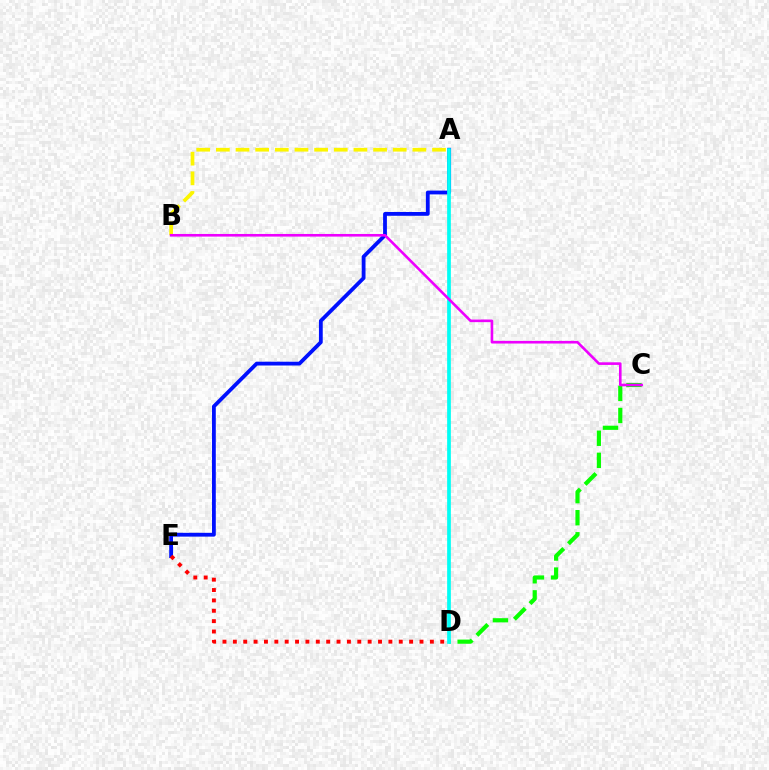{('A', 'B'): [{'color': '#fcf500', 'line_style': 'dashed', 'thickness': 2.67}], ('C', 'D'): [{'color': '#08ff00', 'line_style': 'dashed', 'thickness': 3.0}], ('A', 'E'): [{'color': '#0010ff', 'line_style': 'solid', 'thickness': 2.74}], ('D', 'E'): [{'color': '#ff0000', 'line_style': 'dotted', 'thickness': 2.82}], ('A', 'D'): [{'color': '#00fff6', 'line_style': 'solid', 'thickness': 2.67}], ('B', 'C'): [{'color': '#ee00ff', 'line_style': 'solid', 'thickness': 1.89}]}